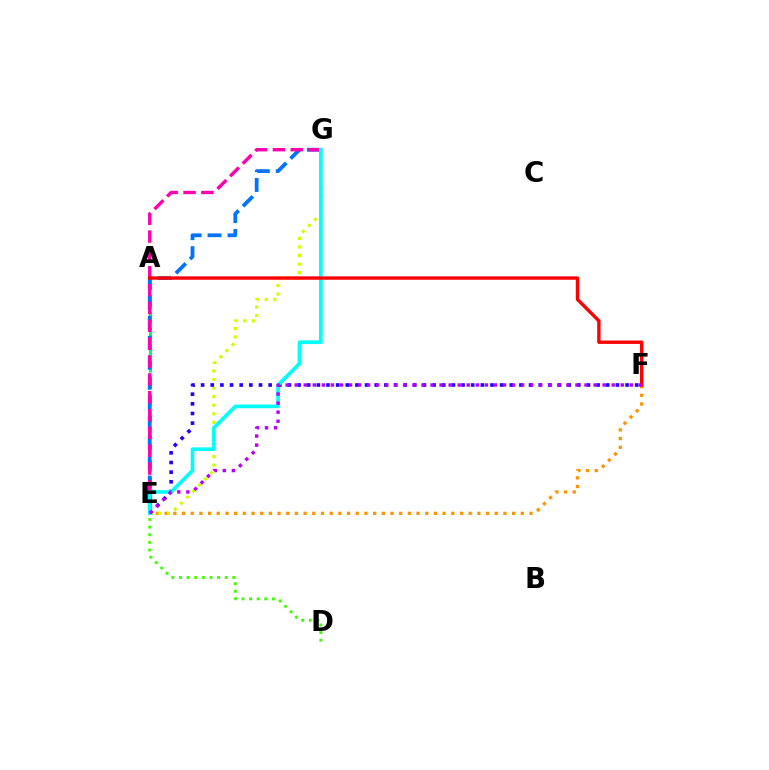{('A', 'E'): [{'color': '#00ff5c', 'line_style': 'dashed', 'thickness': 2.24}], ('E', 'F'): [{'color': '#ff9400', 'line_style': 'dotted', 'thickness': 2.36}, {'color': '#2500ff', 'line_style': 'dotted', 'thickness': 2.62}, {'color': '#b900ff', 'line_style': 'dotted', 'thickness': 2.46}], ('E', 'G'): [{'color': '#d1ff00', 'line_style': 'dotted', 'thickness': 2.33}, {'color': '#0074ff', 'line_style': 'dashed', 'thickness': 2.71}, {'color': '#ff00ac', 'line_style': 'dashed', 'thickness': 2.42}, {'color': '#00fff6', 'line_style': 'solid', 'thickness': 2.63}], ('A', 'F'): [{'color': '#ff0000', 'line_style': 'solid', 'thickness': 2.43}], ('D', 'E'): [{'color': '#3dff00', 'line_style': 'dotted', 'thickness': 2.07}]}